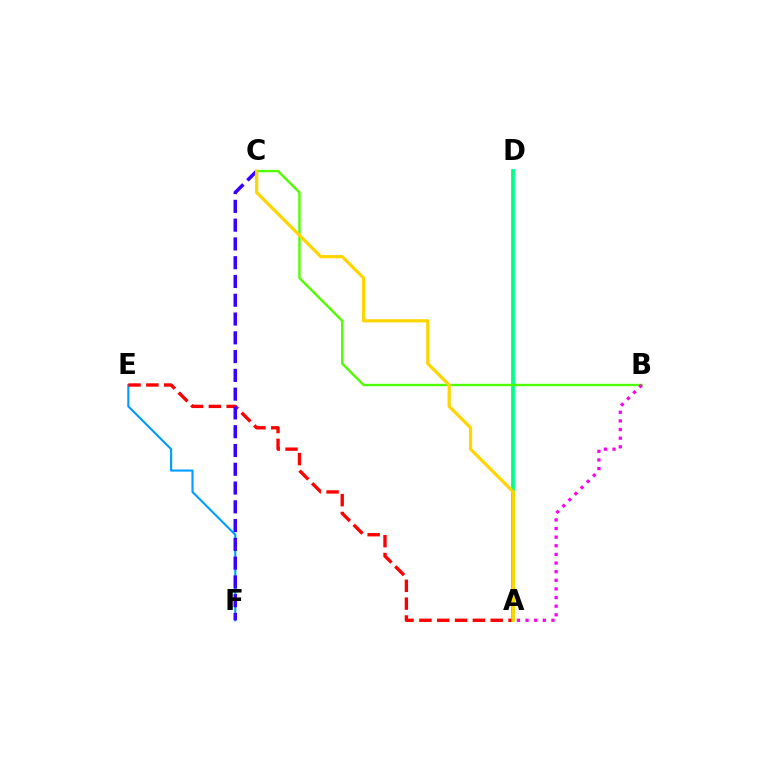{('E', 'F'): [{'color': '#009eff', 'line_style': 'solid', 'thickness': 1.53}], ('A', 'E'): [{'color': '#ff0000', 'line_style': 'dashed', 'thickness': 2.42}], ('C', 'F'): [{'color': '#3700ff', 'line_style': 'dashed', 'thickness': 2.55}], ('A', 'D'): [{'color': '#00ff86', 'line_style': 'solid', 'thickness': 2.69}], ('B', 'C'): [{'color': '#4fff00', 'line_style': 'solid', 'thickness': 1.71}], ('A', 'B'): [{'color': '#ff00ed', 'line_style': 'dotted', 'thickness': 2.34}], ('A', 'C'): [{'color': '#ffd500', 'line_style': 'solid', 'thickness': 2.32}]}